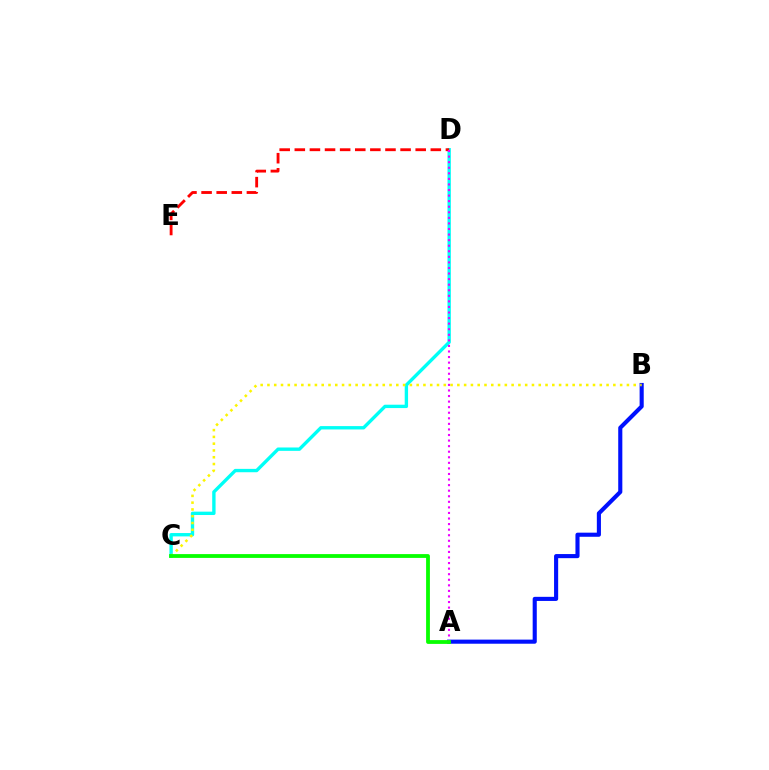{('C', 'D'): [{'color': '#00fff6', 'line_style': 'solid', 'thickness': 2.42}], ('A', 'B'): [{'color': '#0010ff', 'line_style': 'solid', 'thickness': 2.96}], ('B', 'C'): [{'color': '#fcf500', 'line_style': 'dotted', 'thickness': 1.84}], ('D', 'E'): [{'color': '#ff0000', 'line_style': 'dashed', 'thickness': 2.05}], ('A', 'D'): [{'color': '#ee00ff', 'line_style': 'dotted', 'thickness': 1.51}], ('A', 'C'): [{'color': '#08ff00', 'line_style': 'solid', 'thickness': 2.73}]}